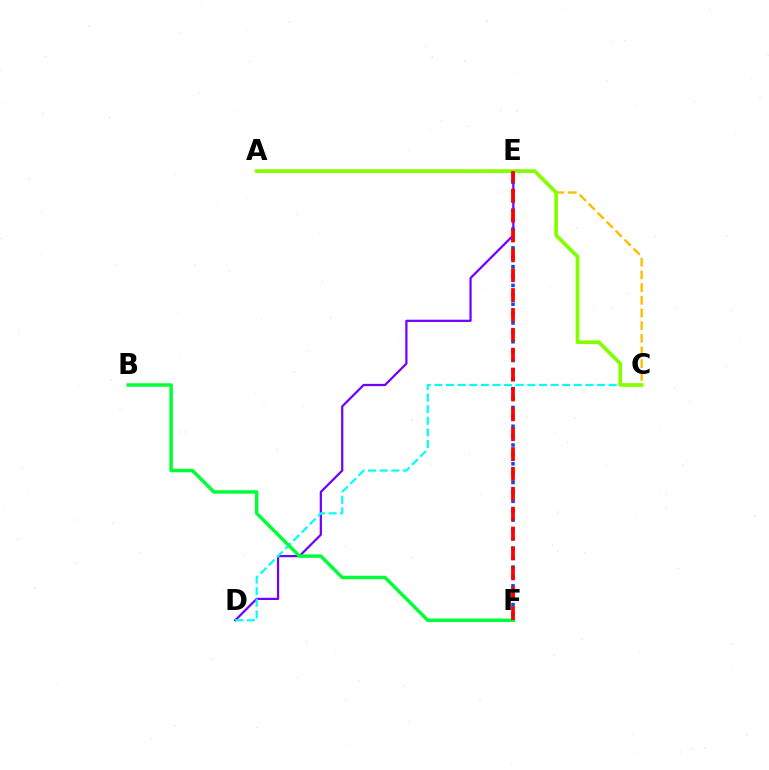{('D', 'E'): [{'color': '#7200ff', 'line_style': 'solid', 'thickness': 1.61}], ('C', 'D'): [{'color': '#00fff6', 'line_style': 'dashed', 'thickness': 1.58}], ('E', 'F'): [{'color': '#004bff', 'line_style': 'dotted', 'thickness': 2.55}, {'color': '#ff0000', 'line_style': 'dashed', 'thickness': 2.7}], ('A', 'E'): [{'color': '#ff00cf', 'line_style': 'dotted', 'thickness': 1.83}], ('B', 'F'): [{'color': '#00ff39', 'line_style': 'solid', 'thickness': 2.5}], ('C', 'E'): [{'color': '#ffbd00', 'line_style': 'dashed', 'thickness': 1.72}], ('A', 'C'): [{'color': '#84ff00', 'line_style': 'solid', 'thickness': 2.67}]}